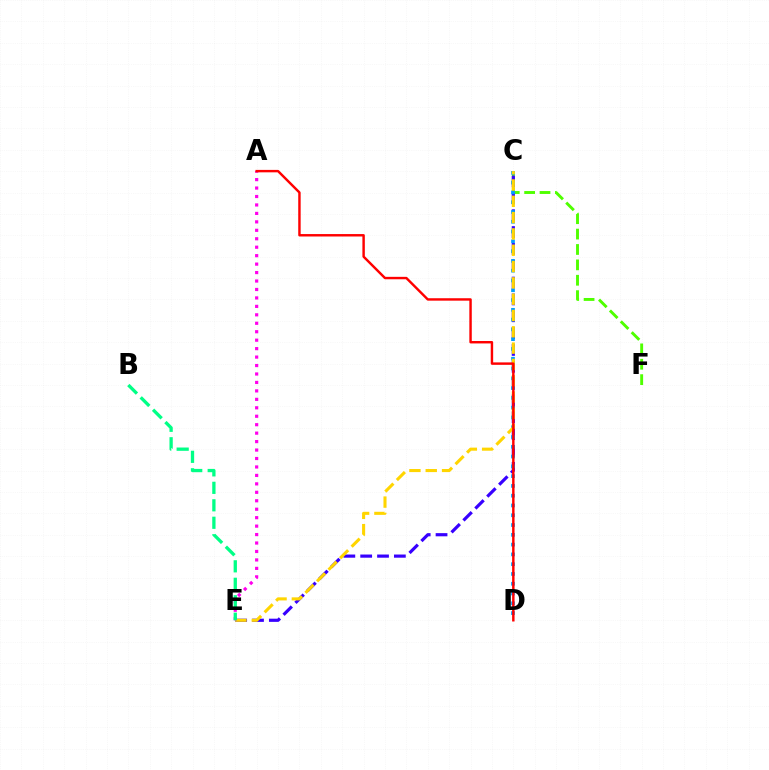{('C', 'F'): [{'color': '#4fff00', 'line_style': 'dashed', 'thickness': 2.09}], ('C', 'E'): [{'color': '#3700ff', 'line_style': 'dashed', 'thickness': 2.29}, {'color': '#ffd500', 'line_style': 'dashed', 'thickness': 2.22}], ('C', 'D'): [{'color': '#009eff', 'line_style': 'dotted', 'thickness': 2.66}], ('A', 'E'): [{'color': '#ff00ed', 'line_style': 'dotted', 'thickness': 2.3}], ('B', 'E'): [{'color': '#00ff86', 'line_style': 'dashed', 'thickness': 2.37}], ('A', 'D'): [{'color': '#ff0000', 'line_style': 'solid', 'thickness': 1.75}]}